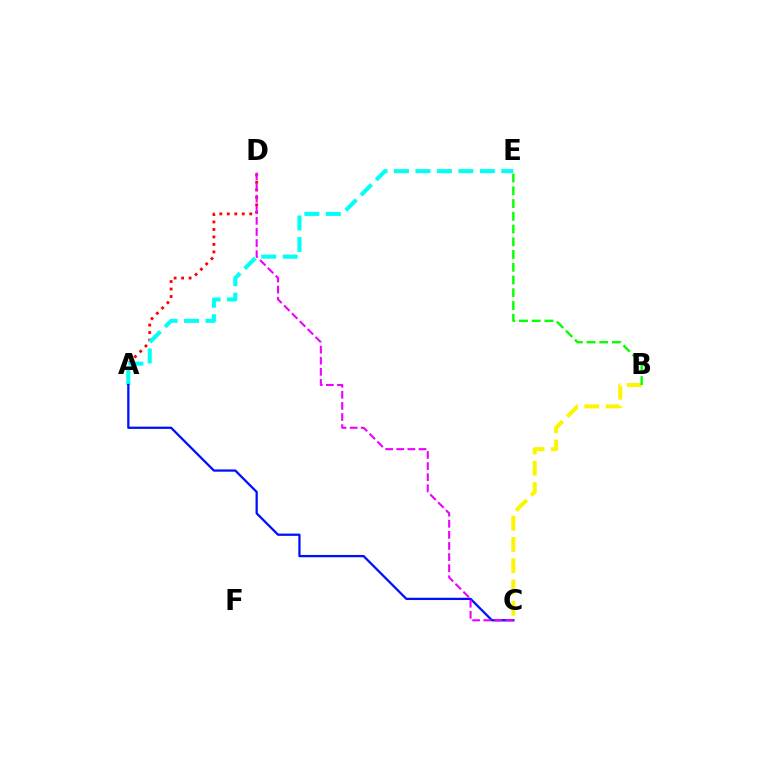{('B', 'C'): [{'color': '#fcf500', 'line_style': 'dashed', 'thickness': 2.89}], ('A', 'D'): [{'color': '#ff0000', 'line_style': 'dotted', 'thickness': 2.03}], ('A', 'E'): [{'color': '#00fff6', 'line_style': 'dashed', 'thickness': 2.92}], ('B', 'E'): [{'color': '#08ff00', 'line_style': 'dashed', 'thickness': 1.73}], ('A', 'C'): [{'color': '#0010ff', 'line_style': 'solid', 'thickness': 1.64}], ('C', 'D'): [{'color': '#ee00ff', 'line_style': 'dashed', 'thickness': 1.51}]}